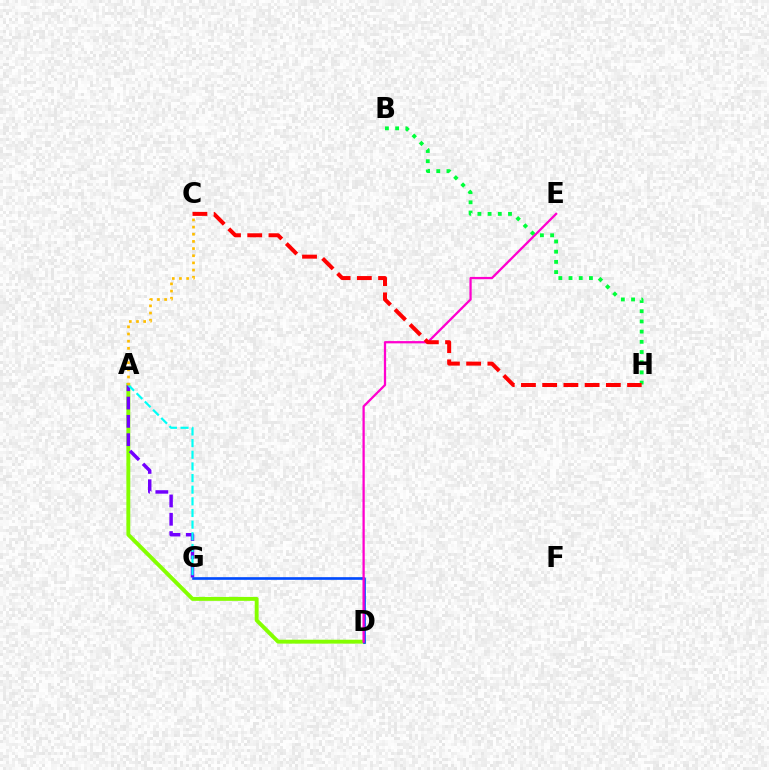{('A', 'D'): [{'color': '#84ff00', 'line_style': 'solid', 'thickness': 2.81}], ('B', 'H'): [{'color': '#00ff39', 'line_style': 'dotted', 'thickness': 2.77}], ('A', 'G'): [{'color': '#7200ff', 'line_style': 'dashed', 'thickness': 2.49}, {'color': '#00fff6', 'line_style': 'dashed', 'thickness': 1.58}], ('D', 'G'): [{'color': '#004bff', 'line_style': 'solid', 'thickness': 1.92}], ('D', 'E'): [{'color': '#ff00cf', 'line_style': 'solid', 'thickness': 1.64}], ('A', 'C'): [{'color': '#ffbd00', 'line_style': 'dotted', 'thickness': 1.95}], ('C', 'H'): [{'color': '#ff0000', 'line_style': 'dashed', 'thickness': 2.88}]}